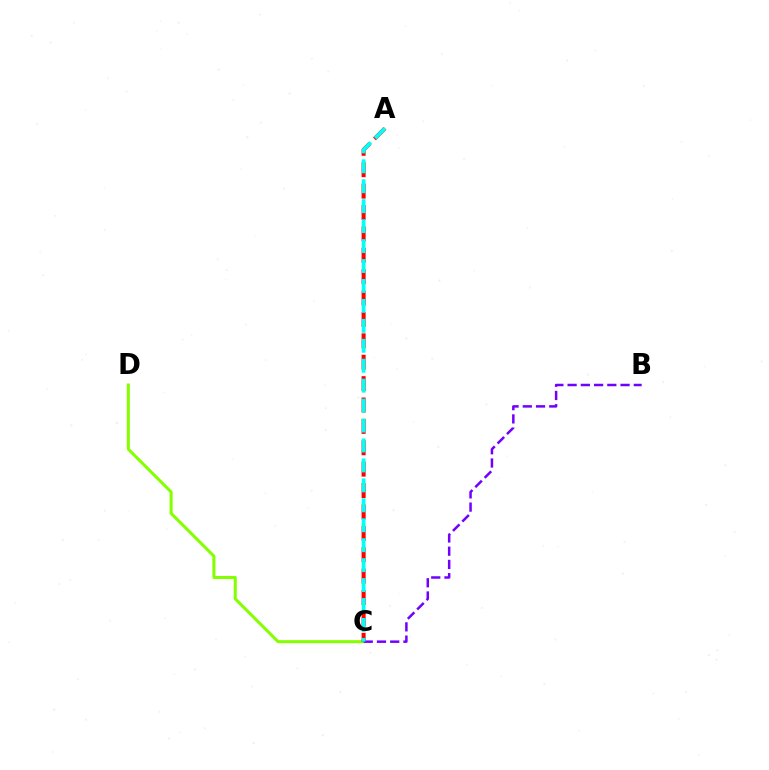{('C', 'D'): [{'color': '#84ff00', 'line_style': 'solid', 'thickness': 2.18}], ('A', 'C'): [{'color': '#ff0000', 'line_style': 'dashed', 'thickness': 2.91}, {'color': '#00fff6', 'line_style': 'dashed', 'thickness': 2.71}], ('B', 'C'): [{'color': '#7200ff', 'line_style': 'dashed', 'thickness': 1.8}]}